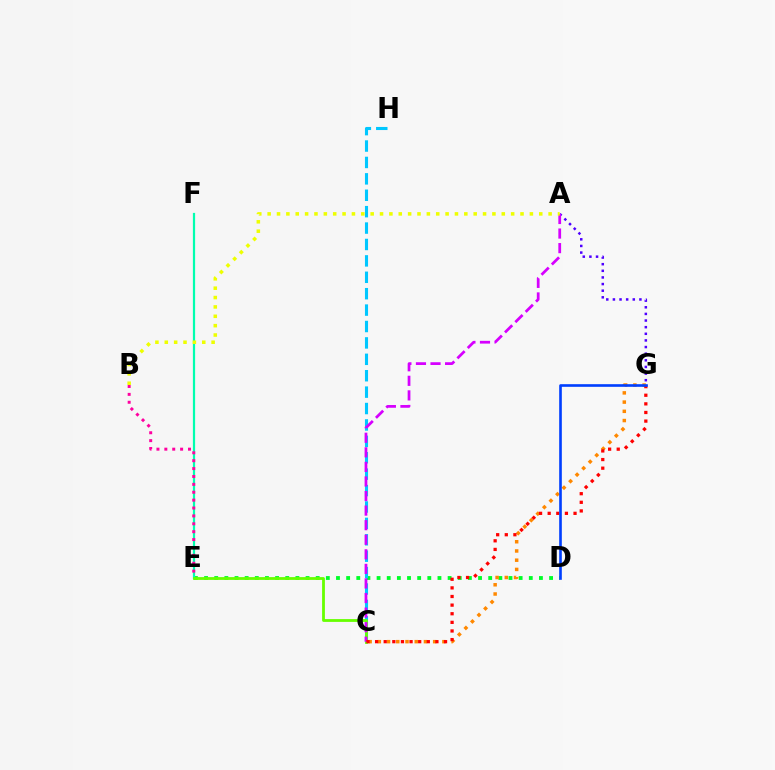{('D', 'E'): [{'color': '#00ff27', 'line_style': 'dotted', 'thickness': 2.76}], ('E', 'F'): [{'color': '#00ffaf', 'line_style': 'solid', 'thickness': 1.59}], ('C', 'G'): [{'color': '#ff8800', 'line_style': 'dotted', 'thickness': 2.51}, {'color': '#ff0000', 'line_style': 'dotted', 'thickness': 2.34}], ('C', 'H'): [{'color': '#00c7ff', 'line_style': 'dashed', 'thickness': 2.23}], ('C', 'E'): [{'color': '#66ff00', 'line_style': 'solid', 'thickness': 2.01}], ('A', 'G'): [{'color': '#4f00ff', 'line_style': 'dotted', 'thickness': 1.8}], ('A', 'C'): [{'color': '#d600ff', 'line_style': 'dashed', 'thickness': 1.98}], ('A', 'B'): [{'color': '#eeff00', 'line_style': 'dotted', 'thickness': 2.54}], ('D', 'G'): [{'color': '#003fff', 'line_style': 'solid', 'thickness': 1.9}], ('B', 'E'): [{'color': '#ff00a0', 'line_style': 'dotted', 'thickness': 2.14}]}